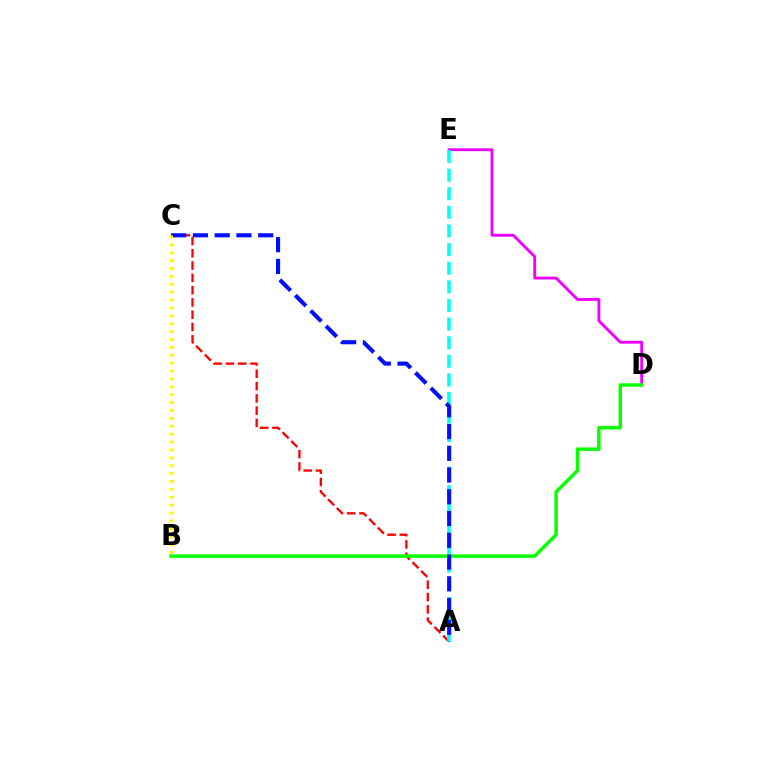{('D', 'E'): [{'color': '#ee00ff', 'line_style': 'solid', 'thickness': 2.06}], ('A', 'C'): [{'color': '#ff0000', 'line_style': 'dashed', 'thickness': 1.67}, {'color': '#0010ff', 'line_style': 'dashed', 'thickness': 2.96}], ('A', 'E'): [{'color': '#00fff6', 'line_style': 'dashed', 'thickness': 2.53}], ('B', 'D'): [{'color': '#08ff00', 'line_style': 'solid', 'thickness': 2.48}], ('B', 'C'): [{'color': '#fcf500', 'line_style': 'dotted', 'thickness': 2.14}]}